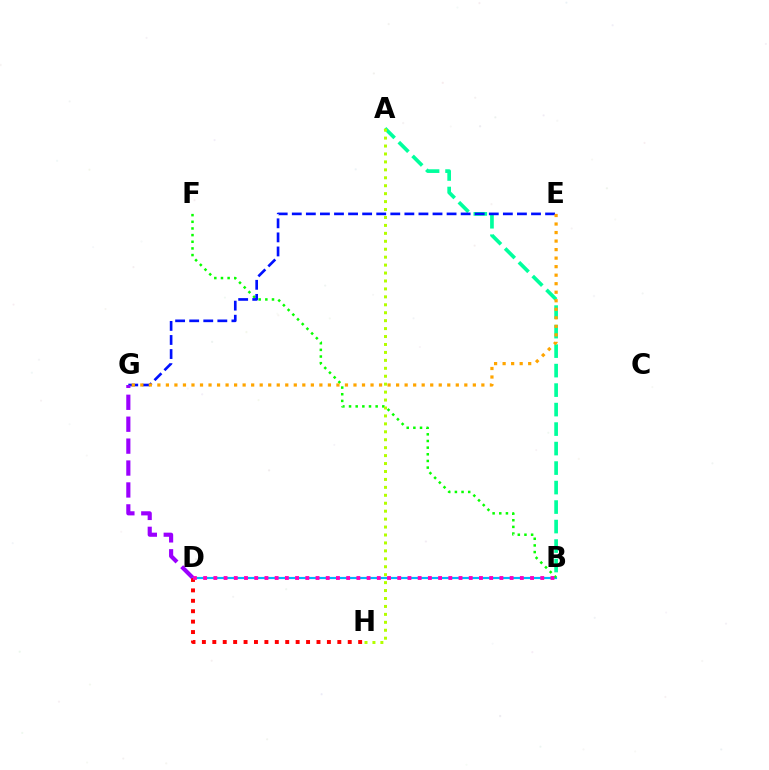{('B', 'D'): [{'color': '#00b5ff', 'line_style': 'solid', 'thickness': 1.56}, {'color': '#ff00bd', 'line_style': 'dotted', 'thickness': 2.78}], ('A', 'B'): [{'color': '#00ff9d', 'line_style': 'dashed', 'thickness': 2.65}], ('B', 'F'): [{'color': '#08ff00', 'line_style': 'dotted', 'thickness': 1.81}], ('E', 'G'): [{'color': '#0010ff', 'line_style': 'dashed', 'thickness': 1.91}, {'color': '#ffa500', 'line_style': 'dotted', 'thickness': 2.32}], ('A', 'H'): [{'color': '#b3ff00', 'line_style': 'dotted', 'thickness': 2.16}], ('D', 'H'): [{'color': '#ff0000', 'line_style': 'dotted', 'thickness': 2.83}], ('D', 'G'): [{'color': '#9b00ff', 'line_style': 'dashed', 'thickness': 2.98}]}